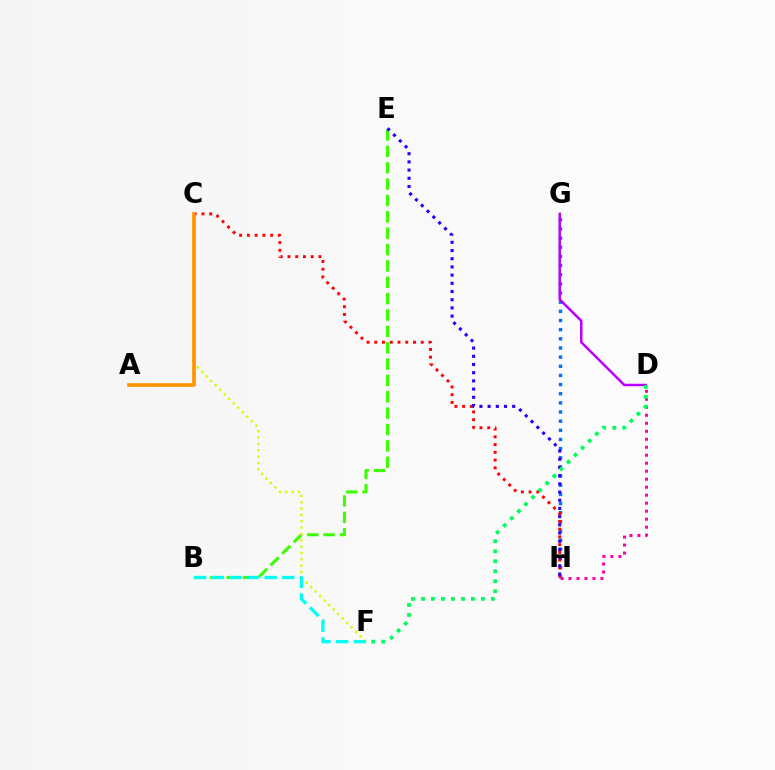{('G', 'H'): [{'color': '#0074ff', 'line_style': 'dotted', 'thickness': 2.49}], ('C', 'H'): [{'color': '#ff0000', 'line_style': 'dotted', 'thickness': 2.11}], ('D', 'H'): [{'color': '#ff00ac', 'line_style': 'dotted', 'thickness': 2.17}], ('B', 'E'): [{'color': '#3dff00', 'line_style': 'dashed', 'thickness': 2.22}], ('D', 'G'): [{'color': '#b900ff', 'line_style': 'solid', 'thickness': 1.79}], ('C', 'F'): [{'color': '#d1ff00', 'line_style': 'dotted', 'thickness': 1.73}], ('E', 'H'): [{'color': '#2500ff', 'line_style': 'dotted', 'thickness': 2.23}], ('A', 'C'): [{'color': '#ff9400', 'line_style': 'solid', 'thickness': 2.65}], ('B', 'F'): [{'color': '#00fff6', 'line_style': 'dashed', 'thickness': 2.39}], ('D', 'F'): [{'color': '#00ff5c', 'line_style': 'dotted', 'thickness': 2.71}]}